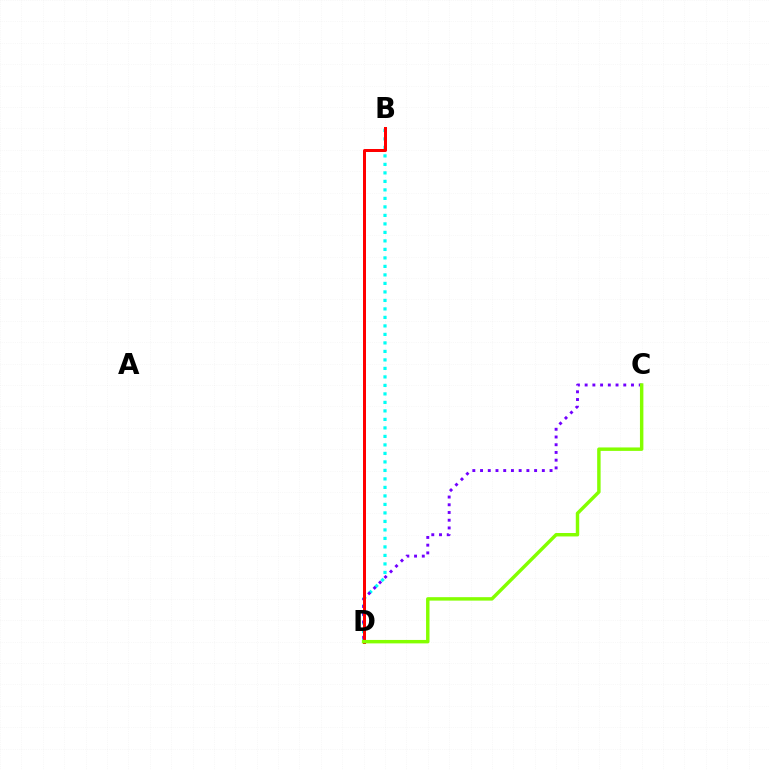{('B', 'D'): [{'color': '#00fff6', 'line_style': 'dotted', 'thickness': 2.31}, {'color': '#ff0000', 'line_style': 'solid', 'thickness': 2.16}], ('C', 'D'): [{'color': '#7200ff', 'line_style': 'dotted', 'thickness': 2.1}, {'color': '#84ff00', 'line_style': 'solid', 'thickness': 2.48}]}